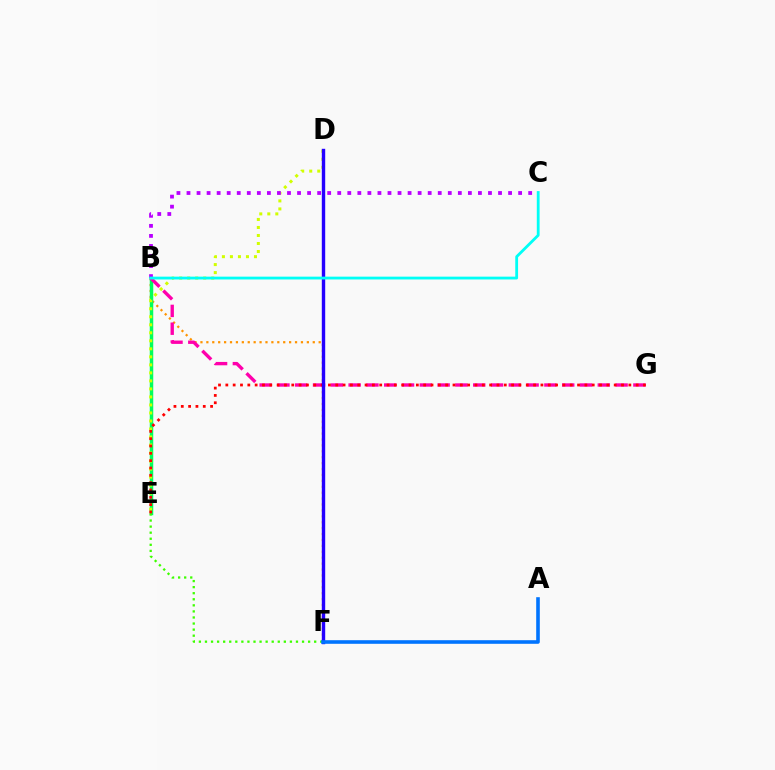{('B', 'F'): [{'color': '#ff9400', 'line_style': 'dotted', 'thickness': 1.61}], ('B', 'E'): [{'color': '#00ff5c', 'line_style': 'solid', 'thickness': 2.51}], ('B', 'G'): [{'color': '#ff00ac', 'line_style': 'dashed', 'thickness': 2.42}], ('E', 'F'): [{'color': '#3dff00', 'line_style': 'dotted', 'thickness': 1.65}], ('D', 'E'): [{'color': '#d1ff00', 'line_style': 'dotted', 'thickness': 2.18}], ('B', 'C'): [{'color': '#b900ff', 'line_style': 'dotted', 'thickness': 2.73}, {'color': '#00fff6', 'line_style': 'solid', 'thickness': 2.02}], ('E', 'G'): [{'color': '#ff0000', 'line_style': 'dotted', 'thickness': 1.99}], ('D', 'F'): [{'color': '#2500ff', 'line_style': 'solid', 'thickness': 2.45}], ('A', 'F'): [{'color': '#0074ff', 'line_style': 'solid', 'thickness': 2.59}]}